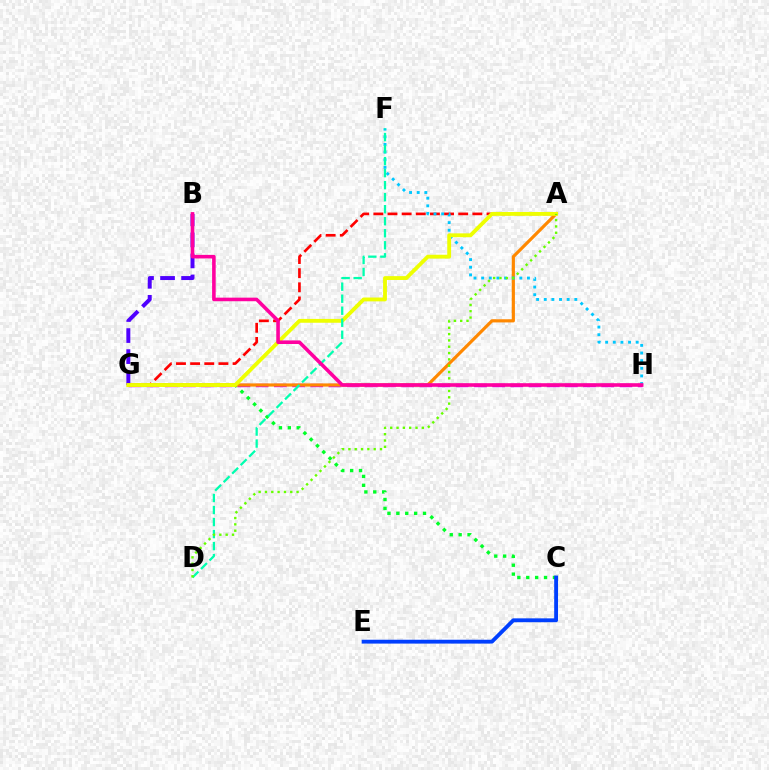{('C', 'G'): [{'color': '#00ff27', 'line_style': 'dotted', 'thickness': 2.42}], ('G', 'H'): [{'color': '#d600ff', 'line_style': 'dashed', 'thickness': 2.47}], ('A', 'G'): [{'color': '#ff0000', 'line_style': 'dashed', 'thickness': 1.92}, {'color': '#ff8800', 'line_style': 'solid', 'thickness': 2.29}, {'color': '#eeff00', 'line_style': 'solid', 'thickness': 2.77}], ('B', 'G'): [{'color': '#4f00ff', 'line_style': 'dashed', 'thickness': 2.86}], ('C', 'E'): [{'color': '#003fff', 'line_style': 'solid', 'thickness': 2.77}], ('F', 'H'): [{'color': '#00c7ff', 'line_style': 'dotted', 'thickness': 2.07}], ('D', 'F'): [{'color': '#00ffaf', 'line_style': 'dashed', 'thickness': 1.63}], ('A', 'D'): [{'color': '#66ff00', 'line_style': 'dotted', 'thickness': 1.72}], ('B', 'H'): [{'color': '#ff00a0', 'line_style': 'solid', 'thickness': 2.58}]}